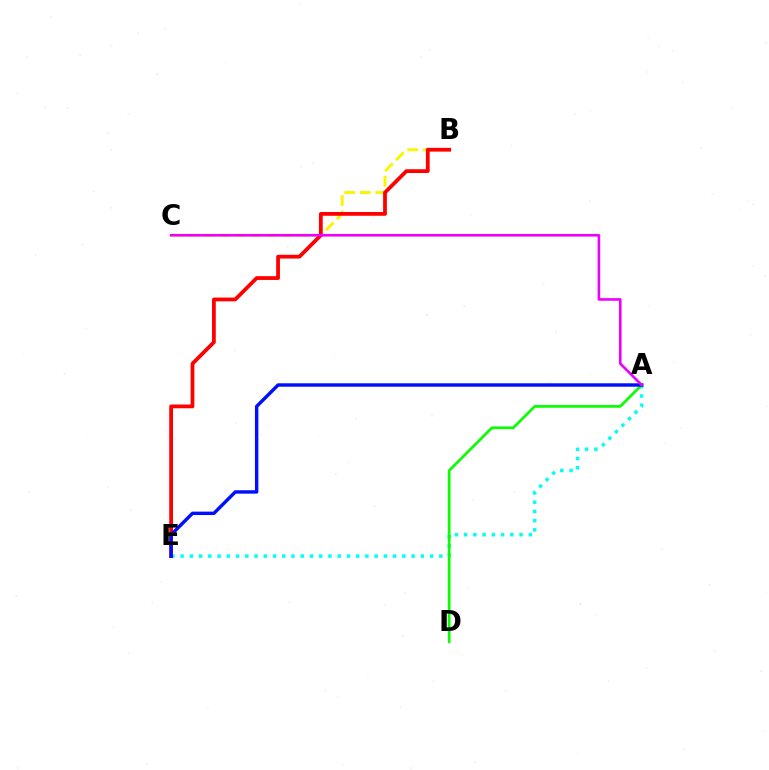{('A', 'E'): [{'color': '#00fff6', 'line_style': 'dotted', 'thickness': 2.51}, {'color': '#0010ff', 'line_style': 'solid', 'thickness': 2.46}], ('B', 'C'): [{'color': '#fcf500', 'line_style': 'dashed', 'thickness': 2.11}], ('B', 'E'): [{'color': '#ff0000', 'line_style': 'solid', 'thickness': 2.71}], ('A', 'D'): [{'color': '#08ff00', 'line_style': 'solid', 'thickness': 1.95}], ('A', 'C'): [{'color': '#ee00ff', 'line_style': 'solid', 'thickness': 1.88}]}